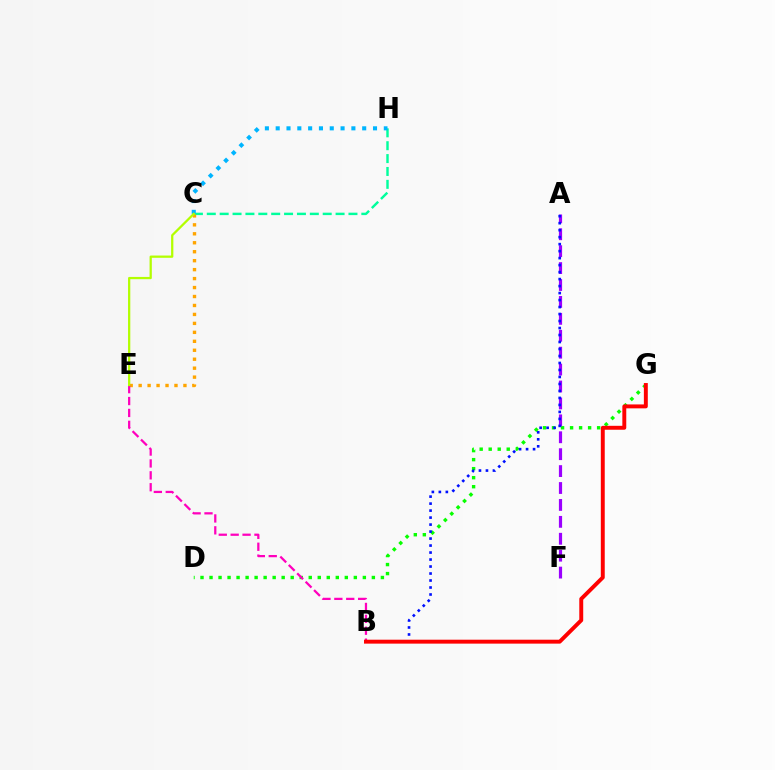{('D', 'G'): [{'color': '#08ff00', 'line_style': 'dotted', 'thickness': 2.45}], ('A', 'F'): [{'color': '#9b00ff', 'line_style': 'dashed', 'thickness': 2.3}], ('C', 'H'): [{'color': '#00ff9d', 'line_style': 'dashed', 'thickness': 1.75}, {'color': '#00b5ff', 'line_style': 'dotted', 'thickness': 2.94}], ('C', 'E'): [{'color': '#ffa500', 'line_style': 'dotted', 'thickness': 2.43}, {'color': '#b3ff00', 'line_style': 'solid', 'thickness': 1.63}], ('A', 'B'): [{'color': '#0010ff', 'line_style': 'dotted', 'thickness': 1.9}], ('B', 'E'): [{'color': '#ff00bd', 'line_style': 'dashed', 'thickness': 1.62}], ('B', 'G'): [{'color': '#ff0000', 'line_style': 'solid', 'thickness': 2.83}]}